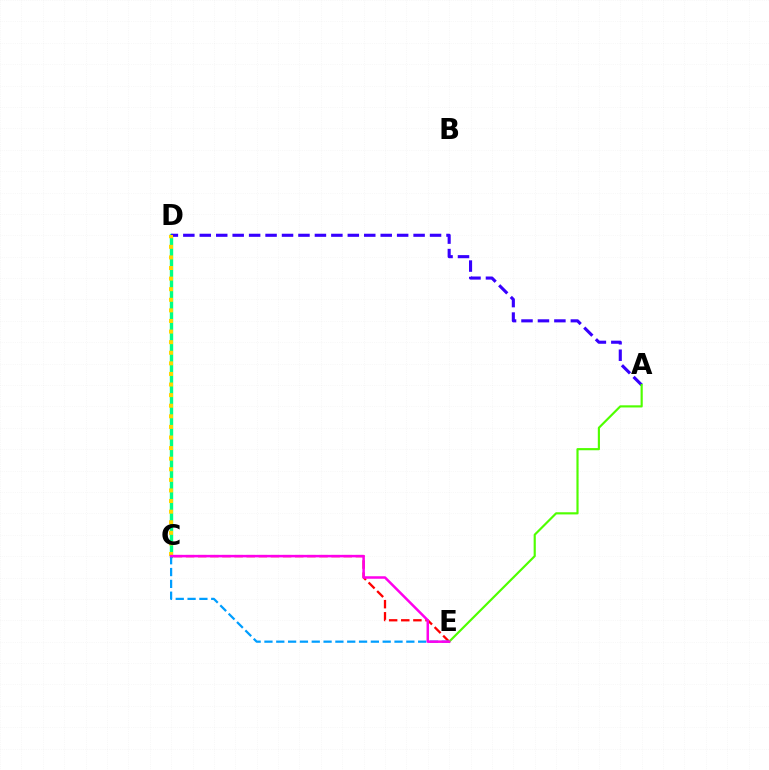{('C', 'E'): [{'color': '#ff0000', 'line_style': 'dashed', 'thickness': 1.65}, {'color': '#009eff', 'line_style': 'dashed', 'thickness': 1.61}, {'color': '#ff00ed', 'line_style': 'solid', 'thickness': 1.81}], ('C', 'D'): [{'color': '#00ff86', 'line_style': 'solid', 'thickness': 2.44}, {'color': '#ffd500', 'line_style': 'dotted', 'thickness': 2.88}], ('A', 'D'): [{'color': '#3700ff', 'line_style': 'dashed', 'thickness': 2.23}], ('A', 'E'): [{'color': '#4fff00', 'line_style': 'solid', 'thickness': 1.56}]}